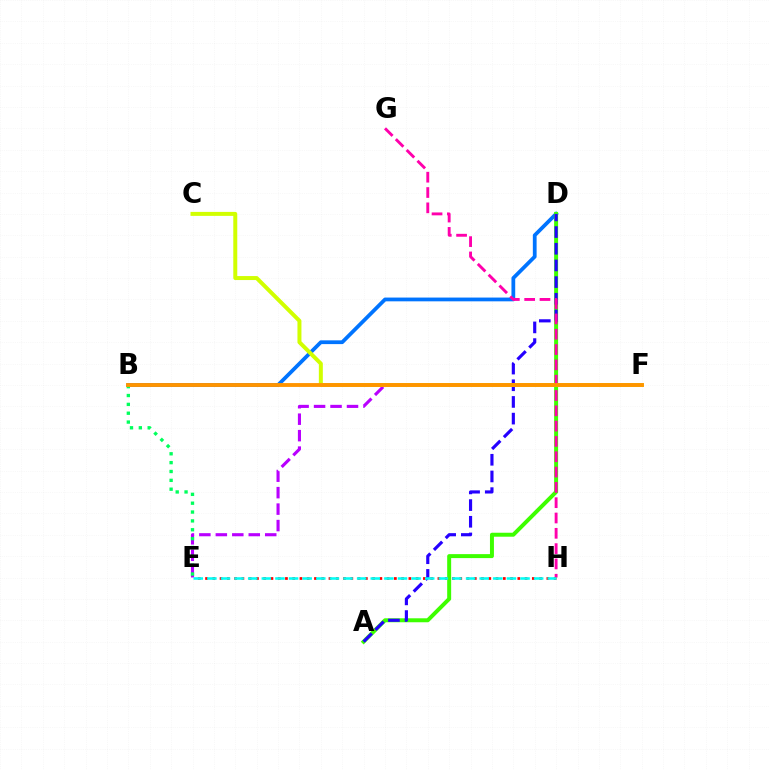{('E', 'F'): [{'color': '#b900ff', 'line_style': 'dashed', 'thickness': 2.24}], ('B', 'D'): [{'color': '#0074ff', 'line_style': 'solid', 'thickness': 2.71}], ('A', 'D'): [{'color': '#3dff00', 'line_style': 'solid', 'thickness': 2.86}, {'color': '#2500ff', 'line_style': 'dashed', 'thickness': 2.27}], ('B', 'E'): [{'color': '#00ff5c', 'line_style': 'dotted', 'thickness': 2.4}], ('C', 'F'): [{'color': '#d1ff00', 'line_style': 'solid', 'thickness': 2.87}], ('G', 'H'): [{'color': '#ff00ac', 'line_style': 'dashed', 'thickness': 2.08}], ('E', 'H'): [{'color': '#ff0000', 'line_style': 'dotted', 'thickness': 1.97}, {'color': '#00fff6', 'line_style': 'dashed', 'thickness': 1.85}], ('B', 'F'): [{'color': '#ff9400', 'line_style': 'solid', 'thickness': 2.78}]}